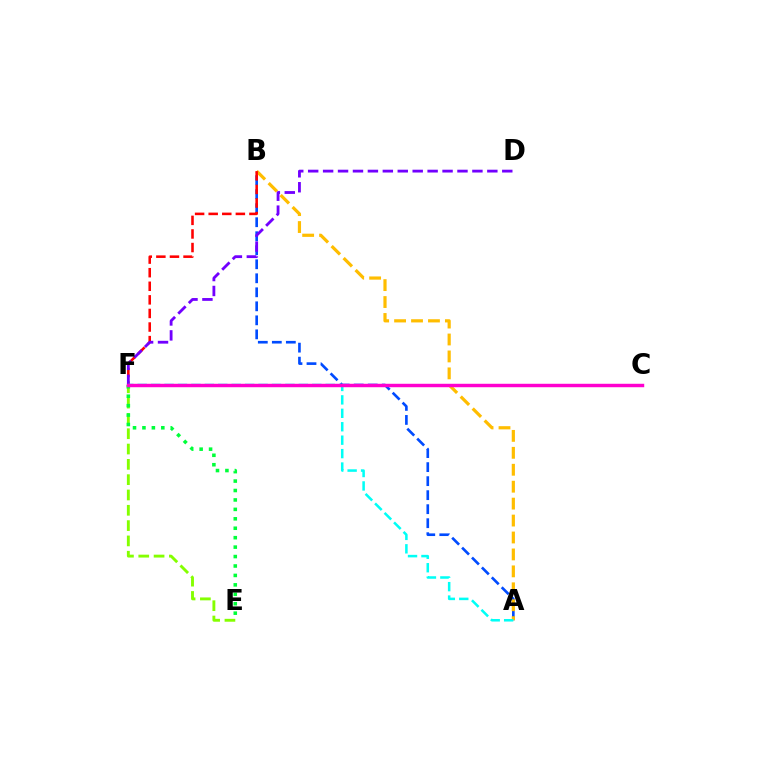{('A', 'B'): [{'color': '#004bff', 'line_style': 'dashed', 'thickness': 1.9}, {'color': '#ffbd00', 'line_style': 'dashed', 'thickness': 2.3}], ('E', 'F'): [{'color': '#84ff00', 'line_style': 'dashed', 'thickness': 2.08}, {'color': '#00ff39', 'line_style': 'dotted', 'thickness': 2.56}], ('B', 'F'): [{'color': '#ff0000', 'line_style': 'dashed', 'thickness': 1.85}], ('D', 'F'): [{'color': '#7200ff', 'line_style': 'dashed', 'thickness': 2.03}], ('A', 'F'): [{'color': '#00fff6', 'line_style': 'dashed', 'thickness': 1.82}], ('C', 'F'): [{'color': '#ff00cf', 'line_style': 'solid', 'thickness': 2.48}]}